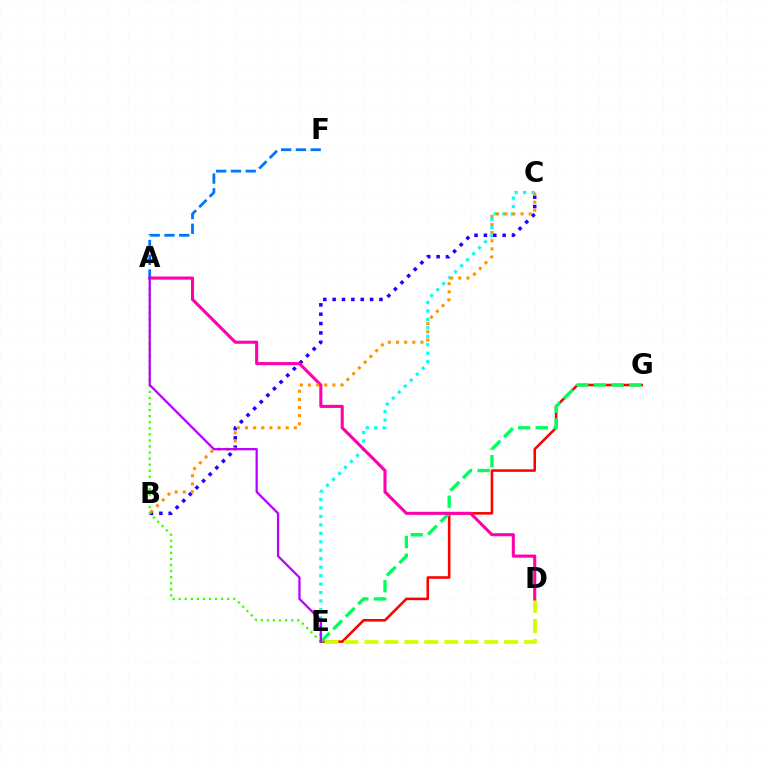{('E', 'G'): [{'color': '#ff0000', 'line_style': 'solid', 'thickness': 1.84}, {'color': '#00ff5c', 'line_style': 'dashed', 'thickness': 2.4}], ('C', 'E'): [{'color': '#00fff6', 'line_style': 'dotted', 'thickness': 2.3}], ('D', 'E'): [{'color': '#d1ff00', 'line_style': 'dashed', 'thickness': 2.71}], ('A', 'F'): [{'color': '#0074ff', 'line_style': 'dashed', 'thickness': 2.01}], ('B', 'C'): [{'color': '#2500ff', 'line_style': 'dotted', 'thickness': 2.54}, {'color': '#ff9400', 'line_style': 'dotted', 'thickness': 2.21}], ('A', 'D'): [{'color': '#ff00ac', 'line_style': 'solid', 'thickness': 2.23}], ('A', 'E'): [{'color': '#3dff00', 'line_style': 'dotted', 'thickness': 1.65}, {'color': '#b900ff', 'line_style': 'solid', 'thickness': 1.62}]}